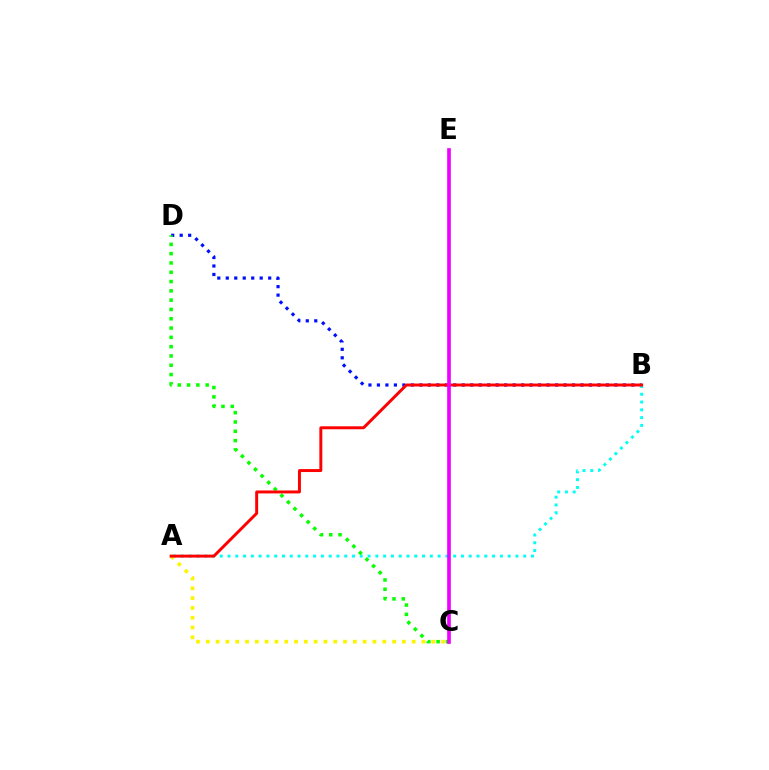{('B', 'D'): [{'color': '#0010ff', 'line_style': 'dotted', 'thickness': 2.3}], ('A', 'B'): [{'color': '#00fff6', 'line_style': 'dotted', 'thickness': 2.11}, {'color': '#ff0000', 'line_style': 'solid', 'thickness': 2.12}], ('A', 'C'): [{'color': '#fcf500', 'line_style': 'dotted', 'thickness': 2.66}], ('C', 'D'): [{'color': '#08ff00', 'line_style': 'dotted', 'thickness': 2.53}], ('C', 'E'): [{'color': '#ee00ff', 'line_style': 'solid', 'thickness': 2.62}]}